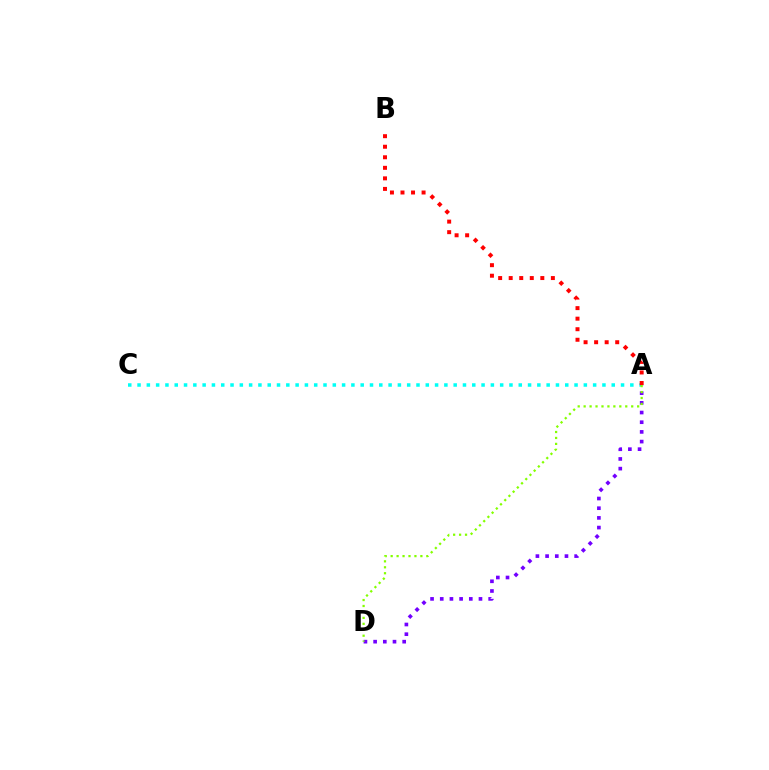{('A', 'C'): [{'color': '#00fff6', 'line_style': 'dotted', 'thickness': 2.53}], ('A', 'D'): [{'color': '#7200ff', 'line_style': 'dotted', 'thickness': 2.63}, {'color': '#84ff00', 'line_style': 'dotted', 'thickness': 1.62}], ('A', 'B'): [{'color': '#ff0000', 'line_style': 'dotted', 'thickness': 2.86}]}